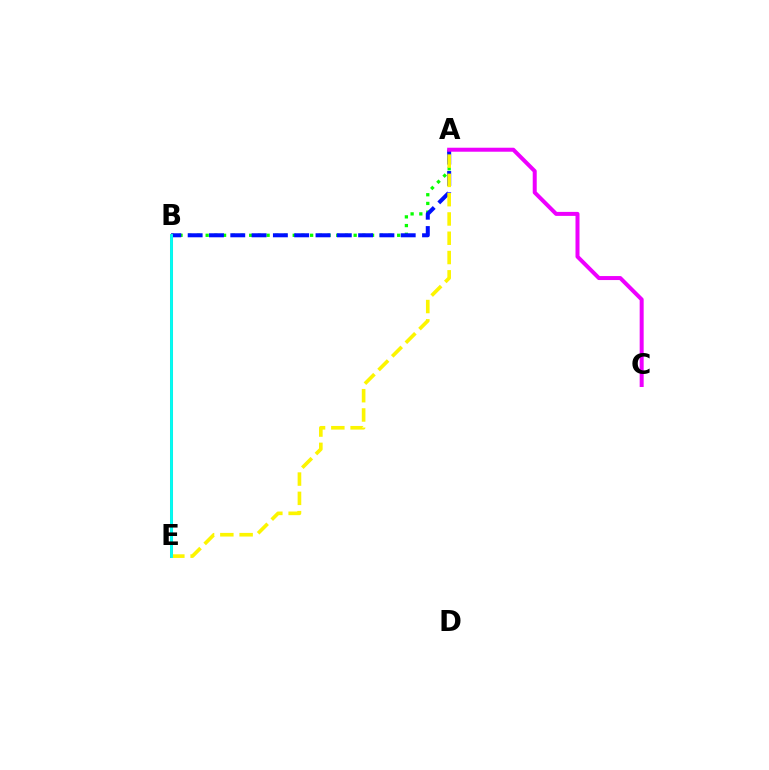{('A', 'B'): [{'color': '#08ff00', 'line_style': 'dotted', 'thickness': 2.37}, {'color': '#0010ff', 'line_style': 'dashed', 'thickness': 2.89}], ('A', 'C'): [{'color': '#ee00ff', 'line_style': 'solid', 'thickness': 2.88}], ('B', 'E'): [{'color': '#ff0000', 'line_style': 'solid', 'thickness': 2.17}, {'color': '#00fff6', 'line_style': 'solid', 'thickness': 2.09}], ('A', 'E'): [{'color': '#fcf500', 'line_style': 'dashed', 'thickness': 2.62}]}